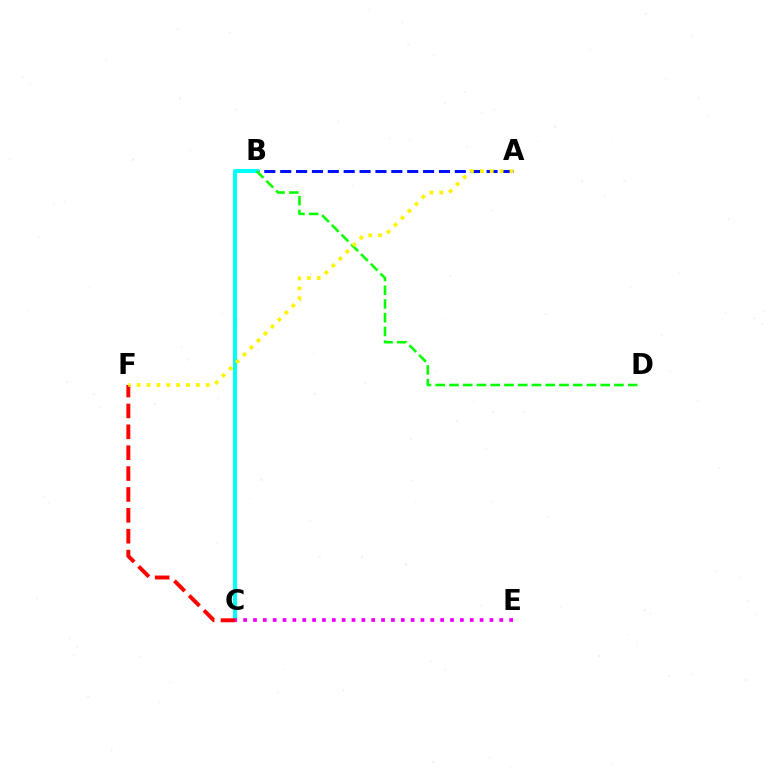{('A', 'B'): [{'color': '#0010ff', 'line_style': 'dashed', 'thickness': 2.16}], ('B', 'C'): [{'color': '#00fff6', 'line_style': 'solid', 'thickness': 2.95}], ('B', 'D'): [{'color': '#08ff00', 'line_style': 'dashed', 'thickness': 1.87}], ('C', 'F'): [{'color': '#ff0000', 'line_style': 'dashed', 'thickness': 2.84}], ('A', 'F'): [{'color': '#fcf500', 'line_style': 'dotted', 'thickness': 2.68}], ('C', 'E'): [{'color': '#ee00ff', 'line_style': 'dotted', 'thickness': 2.68}]}